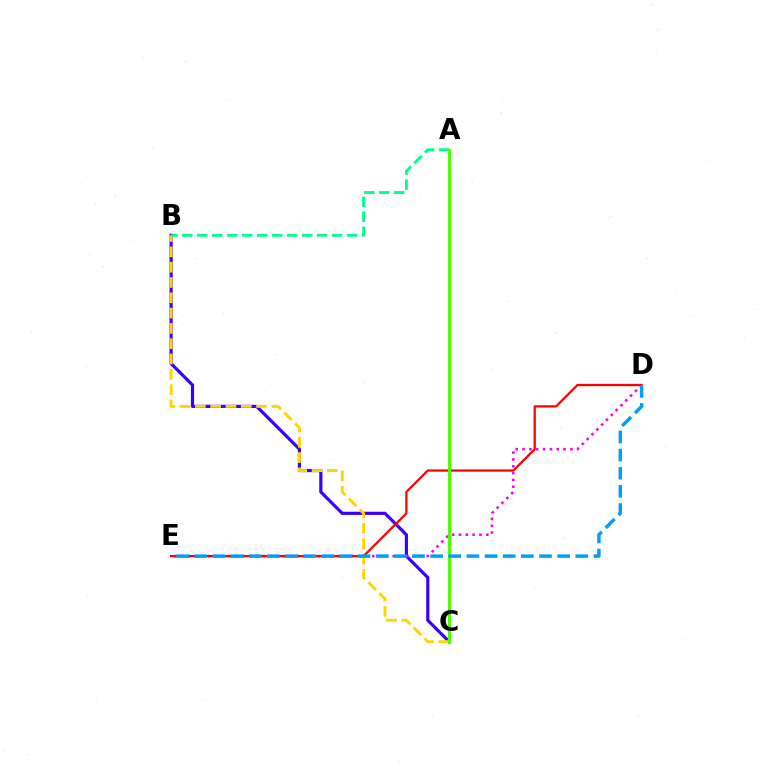{('B', 'C'): [{'color': '#3700ff', 'line_style': 'solid', 'thickness': 2.28}, {'color': '#ffd500', 'line_style': 'dashed', 'thickness': 2.08}], ('D', 'E'): [{'color': '#ff00ed', 'line_style': 'dotted', 'thickness': 1.86}, {'color': '#ff0000', 'line_style': 'solid', 'thickness': 1.62}, {'color': '#009eff', 'line_style': 'dashed', 'thickness': 2.47}], ('A', 'B'): [{'color': '#00ff86', 'line_style': 'dashed', 'thickness': 2.04}], ('A', 'C'): [{'color': '#4fff00', 'line_style': 'solid', 'thickness': 2.24}]}